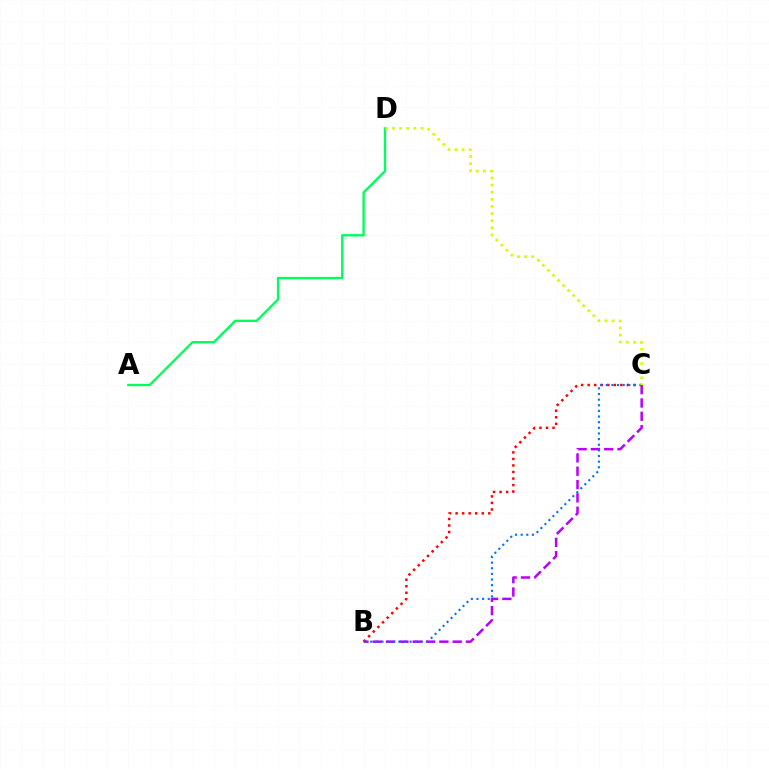{('B', 'C'): [{'color': '#b900ff', 'line_style': 'dashed', 'thickness': 1.81}, {'color': '#ff0000', 'line_style': 'dotted', 'thickness': 1.78}, {'color': '#0074ff', 'line_style': 'dotted', 'thickness': 1.53}], ('A', 'D'): [{'color': '#00ff5c', 'line_style': 'solid', 'thickness': 1.7}], ('C', 'D'): [{'color': '#d1ff00', 'line_style': 'dotted', 'thickness': 1.94}]}